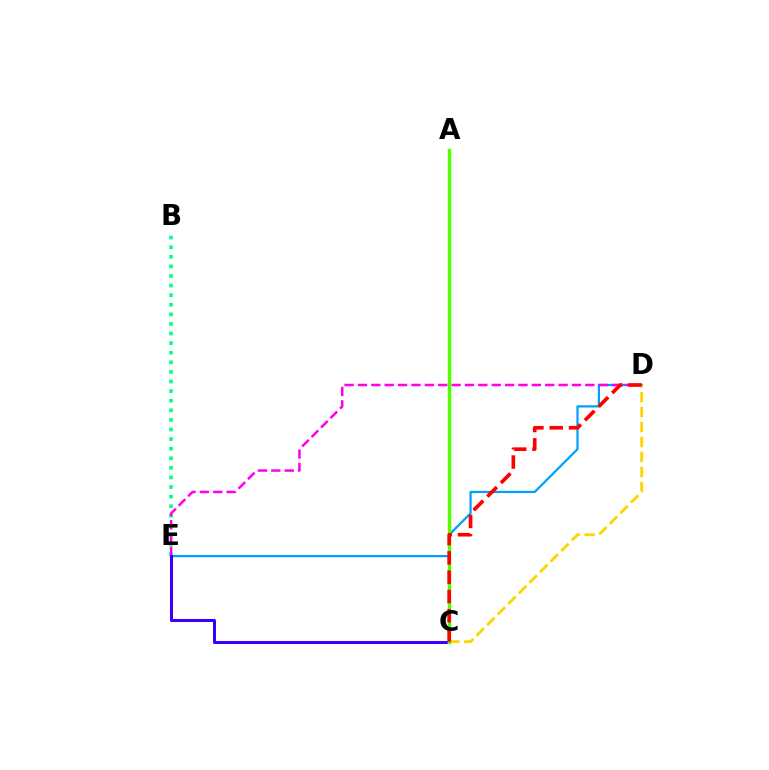{('D', 'E'): [{'color': '#009eff', 'line_style': 'solid', 'thickness': 1.61}, {'color': '#ff00ed', 'line_style': 'dashed', 'thickness': 1.82}], ('B', 'E'): [{'color': '#00ff86', 'line_style': 'dotted', 'thickness': 2.61}], ('C', 'D'): [{'color': '#ffd500', 'line_style': 'dashed', 'thickness': 2.03}, {'color': '#ff0000', 'line_style': 'dashed', 'thickness': 2.62}], ('C', 'E'): [{'color': '#3700ff', 'line_style': 'solid', 'thickness': 2.18}], ('A', 'C'): [{'color': '#4fff00', 'line_style': 'solid', 'thickness': 2.49}]}